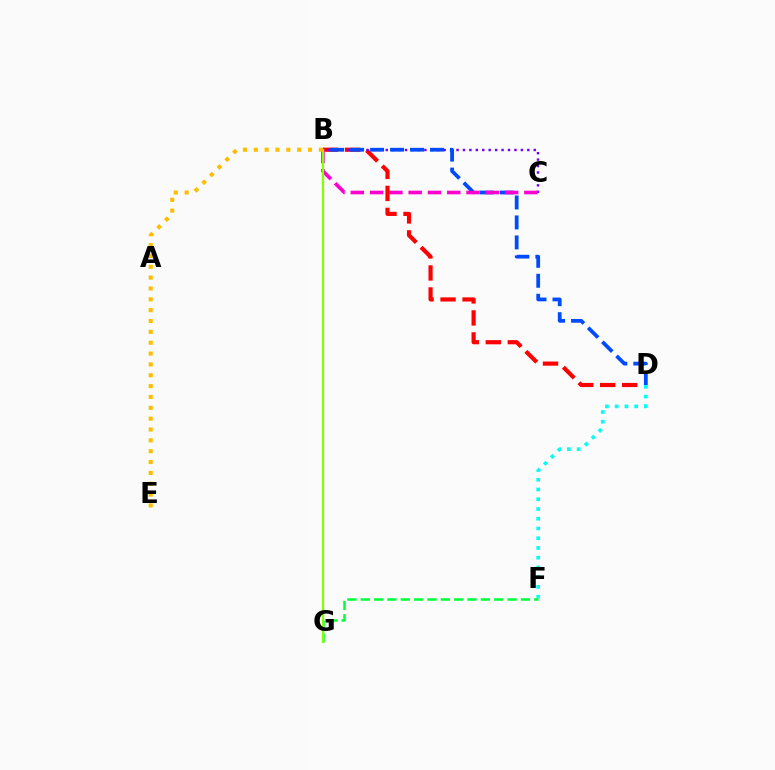{('B', 'D'): [{'color': '#ff0000', 'line_style': 'dashed', 'thickness': 2.99}, {'color': '#004bff', 'line_style': 'dashed', 'thickness': 2.71}], ('B', 'C'): [{'color': '#7200ff', 'line_style': 'dotted', 'thickness': 1.75}, {'color': '#ff00cf', 'line_style': 'dashed', 'thickness': 2.62}], ('D', 'F'): [{'color': '#00fff6', 'line_style': 'dotted', 'thickness': 2.65}], ('F', 'G'): [{'color': '#00ff39', 'line_style': 'dashed', 'thickness': 1.81}], ('B', 'G'): [{'color': '#84ff00', 'line_style': 'solid', 'thickness': 1.6}], ('B', 'E'): [{'color': '#ffbd00', 'line_style': 'dotted', 'thickness': 2.95}]}